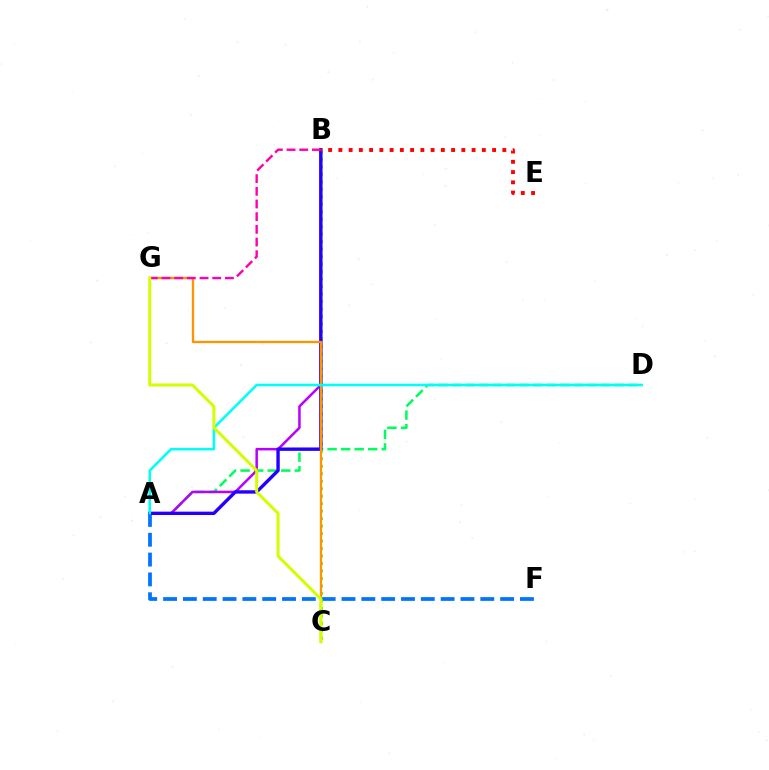{('A', 'D'): [{'color': '#00ff5c', 'line_style': 'dashed', 'thickness': 1.84}, {'color': '#00fff6', 'line_style': 'solid', 'thickness': 1.86}], ('A', 'B'): [{'color': '#b900ff', 'line_style': 'solid', 'thickness': 1.81}, {'color': '#2500ff', 'line_style': 'solid', 'thickness': 2.43}], ('A', 'F'): [{'color': '#0074ff', 'line_style': 'dashed', 'thickness': 2.69}], ('B', 'C'): [{'color': '#3dff00', 'line_style': 'dotted', 'thickness': 2.03}], ('C', 'G'): [{'color': '#ff9400', 'line_style': 'solid', 'thickness': 1.66}, {'color': '#d1ff00', 'line_style': 'solid', 'thickness': 2.16}], ('B', 'G'): [{'color': '#ff00ac', 'line_style': 'dashed', 'thickness': 1.72}], ('B', 'E'): [{'color': '#ff0000', 'line_style': 'dotted', 'thickness': 2.78}]}